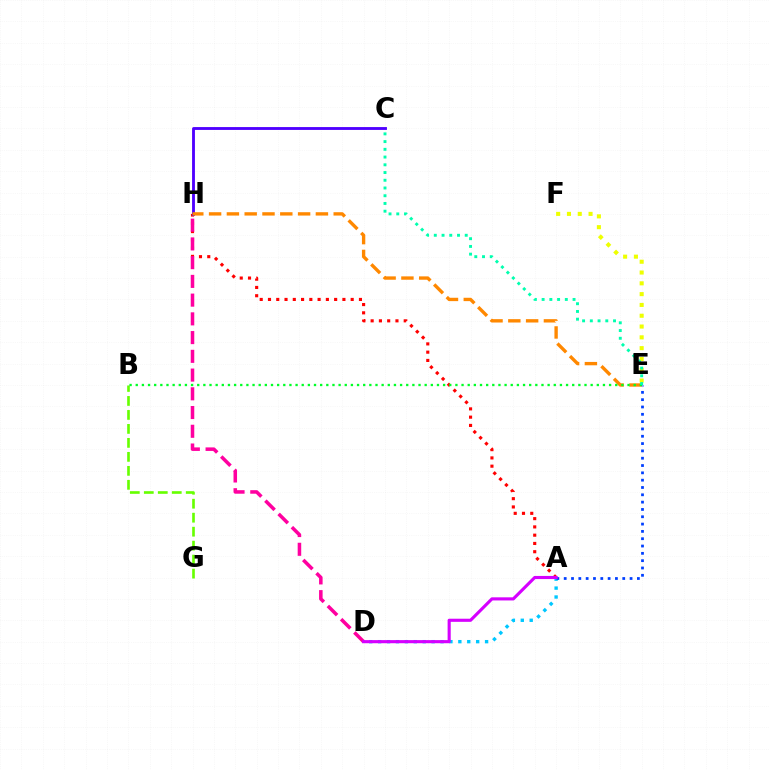{('A', 'D'): [{'color': '#00c7ff', 'line_style': 'dotted', 'thickness': 2.42}, {'color': '#d600ff', 'line_style': 'solid', 'thickness': 2.24}], ('E', 'F'): [{'color': '#eeff00', 'line_style': 'dotted', 'thickness': 2.93}], ('A', 'H'): [{'color': '#ff0000', 'line_style': 'dotted', 'thickness': 2.25}], ('A', 'E'): [{'color': '#003fff', 'line_style': 'dotted', 'thickness': 1.99}], ('C', 'H'): [{'color': '#4f00ff', 'line_style': 'solid', 'thickness': 2.05}], ('E', 'H'): [{'color': '#ff8800', 'line_style': 'dashed', 'thickness': 2.42}], ('D', 'H'): [{'color': '#ff00a0', 'line_style': 'dashed', 'thickness': 2.55}], ('B', 'G'): [{'color': '#66ff00', 'line_style': 'dashed', 'thickness': 1.9}], ('B', 'E'): [{'color': '#00ff27', 'line_style': 'dotted', 'thickness': 1.67}], ('C', 'E'): [{'color': '#00ffaf', 'line_style': 'dotted', 'thickness': 2.1}]}